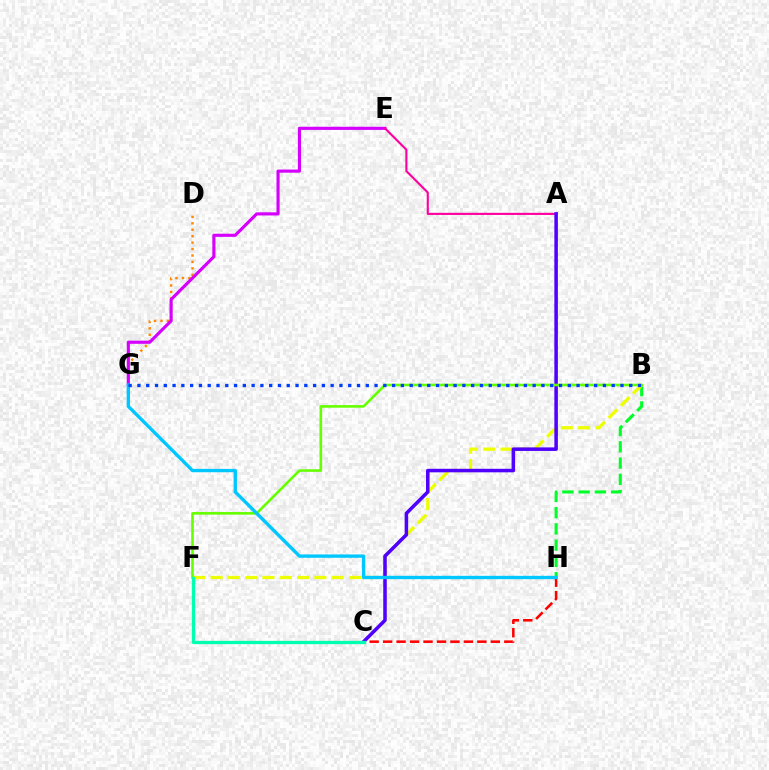{('D', 'G'): [{'color': '#ff8800', 'line_style': 'dotted', 'thickness': 1.75}], ('E', 'G'): [{'color': '#d600ff', 'line_style': 'solid', 'thickness': 2.27}], ('A', 'E'): [{'color': '#ff00a0', 'line_style': 'solid', 'thickness': 1.53}], ('B', 'H'): [{'color': '#00ff27', 'line_style': 'dashed', 'thickness': 2.21}], ('B', 'F'): [{'color': '#eeff00', 'line_style': 'dashed', 'thickness': 2.35}, {'color': '#66ff00', 'line_style': 'solid', 'thickness': 1.87}], ('C', 'H'): [{'color': '#ff0000', 'line_style': 'dashed', 'thickness': 1.83}], ('A', 'C'): [{'color': '#4f00ff', 'line_style': 'solid', 'thickness': 2.54}], ('G', 'H'): [{'color': '#00c7ff', 'line_style': 'solid', 'thickness': 2.41}], ('B', 'G'): [{'color': '#003fff', 'line_style': 'dotted', 'thickness': 2.39}], ('C', 'F'): [{'color': '#00ffaf', 'line_style': 'solid', 'thickness': 2.37}]}